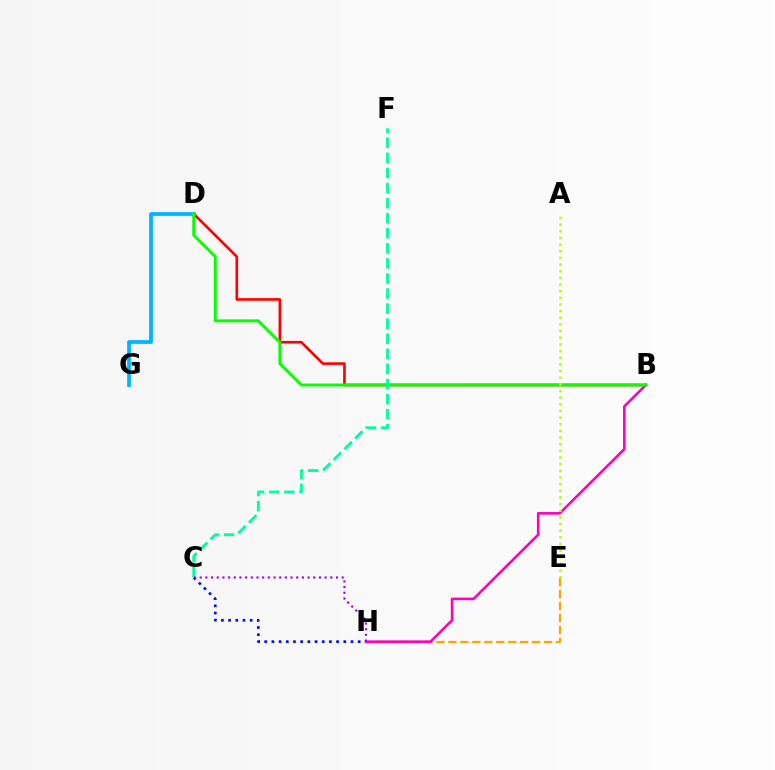{('C', 'H'): [{'color': '#0010ff', 'line_style': 'dotted', 'thickness': 1.95}, {'color': '#9b00ff', 'line_style': 'dotted', 'thickness': 1.54}], ('B', 'D'): [{'color': '#ff0000', 'line_style': 'solid', 'thickness': 1.9}, {'color': '#08ff00', 'line_style': 'solid', 'thickness': 2.12}], ('D', 'G'): [{'color': '#00b5ff', 'line_style': 'solid', 'thickness': 2.71}], ('E', 'H'): [{'color': '#ffa500', 'line_style': 'dashed', 'thickness': 1.62}], ('B', 'H'): [{'color': '#ff00bd', 'line_style': 'solid', 'thickness': 1.86}], ('A', 'E'): [{'color': '#b3ff00', 'line_style': 'dotted', 'thickness': 1.81}], ('C', 'F'): [{'color': '#00ff9d', 'line_style': 'dashed', 'thickness': 2.05}]}